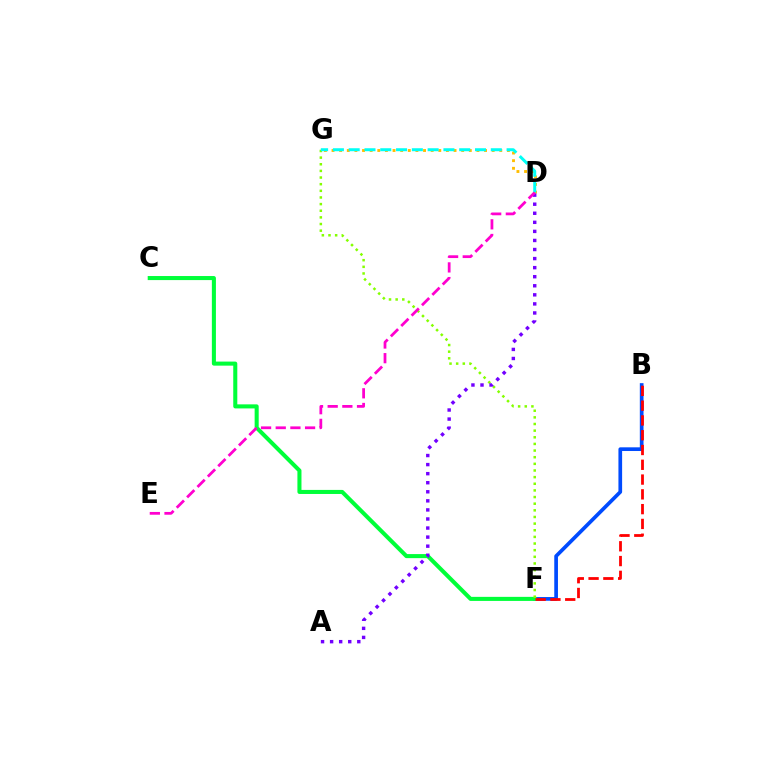{('D', 'G'): [{'color': '#ffbd00', 'line_style': 'dotted', 'thickness': 2.07}, {'color': '#00fff6', 'line_style': 'dashed', 'thickness': 2.15}], ('B', 'F'): [{'color': '#004bff', 'line_style': 'solid', 'thickness': 2.66}, {'color': '#ff0000', 'line_style': 'dashed', 'thickness': 2.01}], ('C', 'F'): [{'color': '#00ff39', 'line_style': 'solid', 'thickness': 2.92}], ('F', 'G'): [{'color': '#84ff00', 'line_style': 'dotted', 'thickness': 1.8}], ('A', 'D'): [{'color': '#7200ff', 'line_style': 'dotted', 'thickness': 2.46}], ('D', 'E'): [{'color': '#ff00cf', 'line_style': 'dashed', 'thickness': 1.99}]}